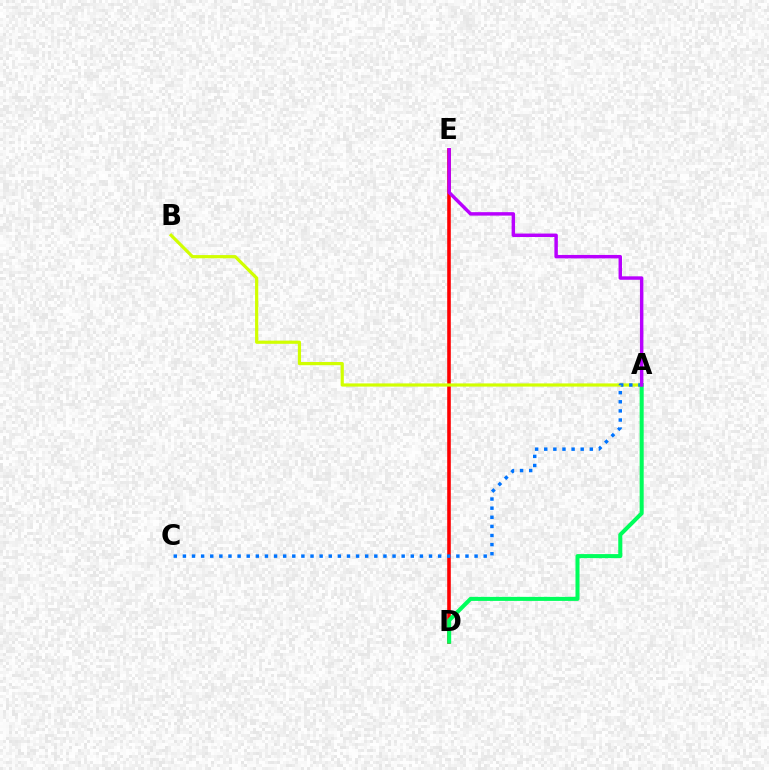{('D', 'E'): [{'color': '#ff0000', 'line_style': 'solid', 'thickness': 2.59}], ('A', 'B'): [{'color': '#d1ff00', 'line_style': 'solid', 'thickness': 2.3}], ('A', 'C'): [{'color': '#0074ff', 'line_style': 'dotted', 'thickness': 2.48}], ('A', 'D'): [{'color': '#00ff5c', 'line_style': 'solid', 'thickness': 2.9}], ('A', 'E'): [{'color': '#b900ff', 'line_style': 'solid', 'thickness': 2.48}]}